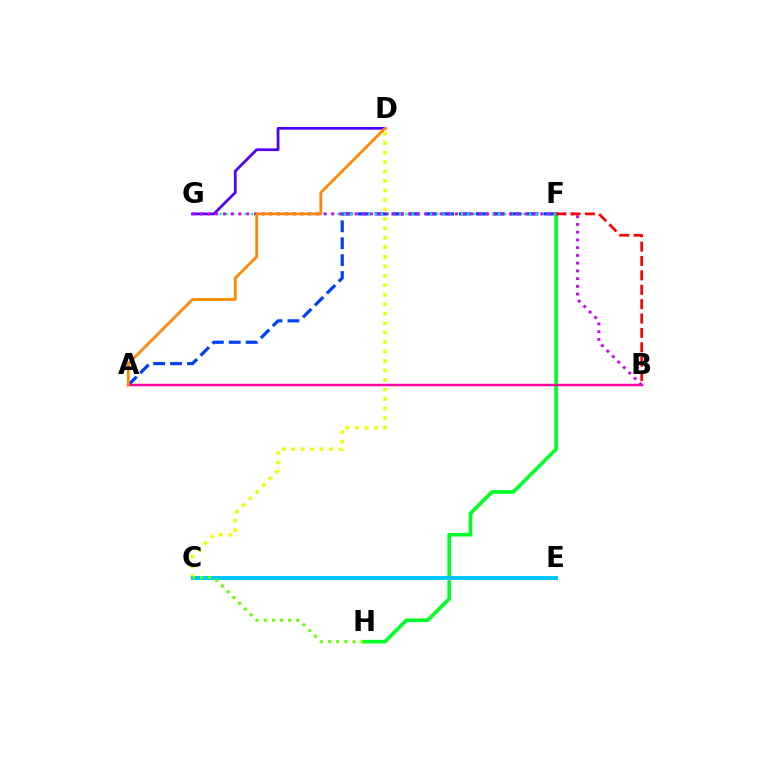{('F', 'H'): [{'color': '#00ff27', 'line_style': 'solid', 'thickness': 2.59}], ('A', 'F'): [{'color': '#003fff', 'line_style': 'dashed', 'thickness': 2.29}], ('F', 'G'): [{'color': '#00ffaf', 'line_style': 'dotted', 'thickness': 1.68}], ('C', 'D'): [{'color': '#eeff00', 'line_style': 'dotted', 'thickness': 2.57}], ('A', 'B'): [{'color': '#ff00a0', 'line_style': 'solid', 'thickness': 1.77}], ('C', 'E'): [{'color': '#00c7ff', 'line_style': 'solid', 'thickness': 2.87}], ('D', 'G'): [{'color': '#4f00ff', 'line_style': 'solid', 'thickness': 1.97}], ('B', 'G'): [{'color': '#d600ff', 'line_style': 'dotted', 'thickness': 2.1}], ('B', 'F'): [{'color': '#ff0000', 'line_style': 'dashed', 'thickness': 1.95}], ('C', 'H'): [{'color': '#66ff00', 'line_style': 'dotted', 'thickness': 2.21}], ('A', 'D'): [{'color': '#ff8800', 'line_style': 'solid', 'thickness': 2.0}]}